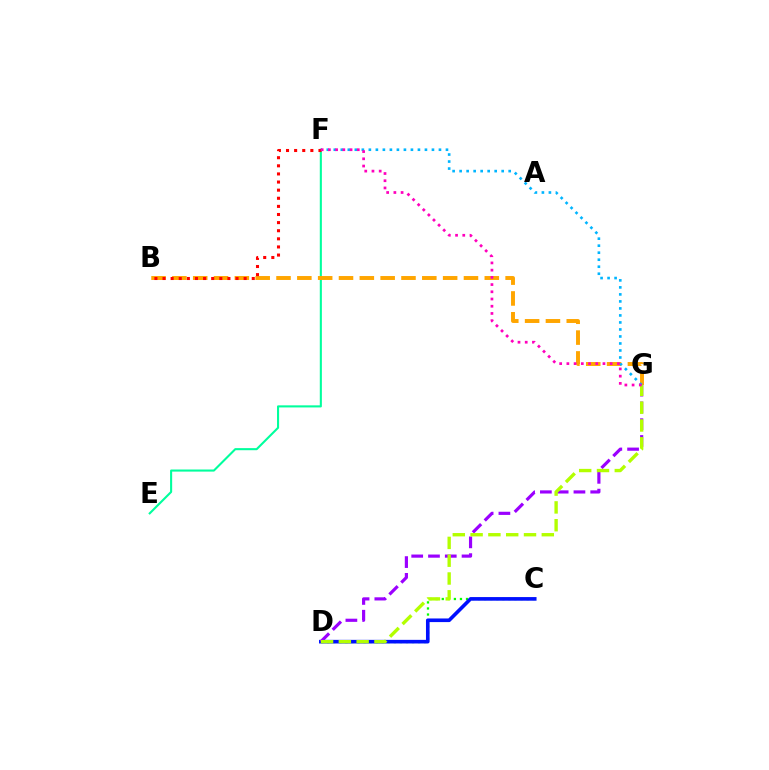{('C', 'D'): [{'color': '#08ff00', 'line_style': 'dotted', 'thickness': 1.65}, {'color': '#0010ff', 'line_style': 'solid', 'thickness': 2.61}], ('D', 'G'): [{'color': '#9b00ff', 'line_style': 'dashed', 'thickness': 2.28}, {'color': '#b3ff00', 'line_style': 'dashed', 'thickness': 2.42}], ('E', 'F'): [{'color': '#00ff9d', 'line_style': 'solid', 'thickness': 1.51}], ('B', 'G'): [{'color': '#ffa500', 'line_style': 'dashed', 'thickness': 2.83}], ('B', 'F'): [{'color': '#ff0000', 'line_style': 'dotted', 'thickness': 2.2}], ('F', 'G'): [{'color': '#00b5ff', 'line_style': 'dotted', 'thickness': 1.9}, {'color': '#ff00bd', 'line_style': 'dotted', 'thickness': 1.96}]}